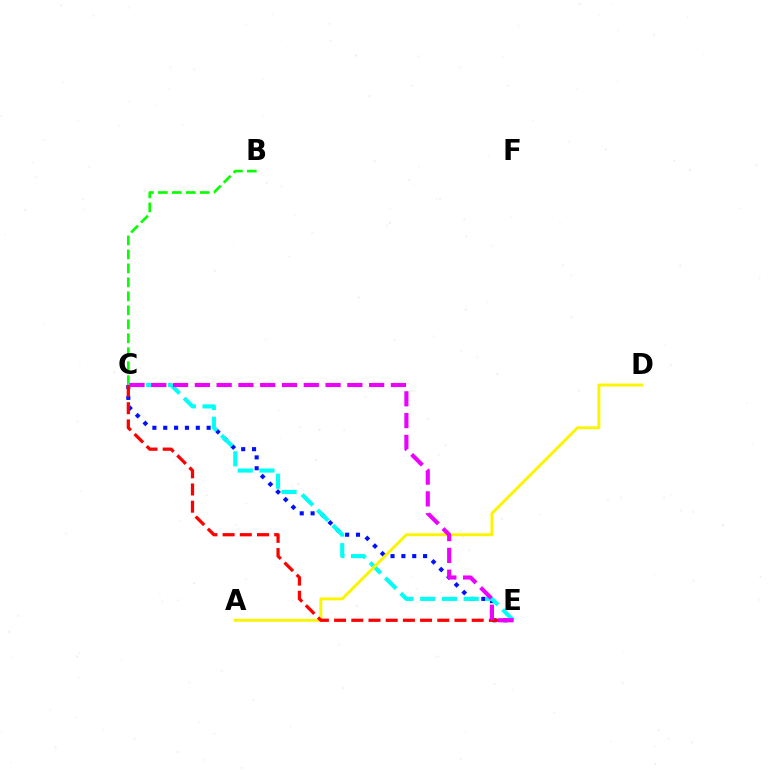{('B', 'C'): [{'color': '#08ff00', 'line_style': 'dashed', 'thickness': 1.9}], ('C', 'E'): [{'color': '#0010ff', 'line_style': 'dotted', 'thickness': 2.95}, {'color': '#00fff6', 'line_style': 'dashed', 'thickness': 2.95}, {'color': '#ff0000', 'line_style': 'dashed', 'thickness': 2.34}, {'color': '#ee00ff', 'line_style': 'dashed', 'thickness': 2.96}], ('A', 'D'): [{'color': '#fcf500', 'line_style': 'solid', 'thickness': 2.12}]}